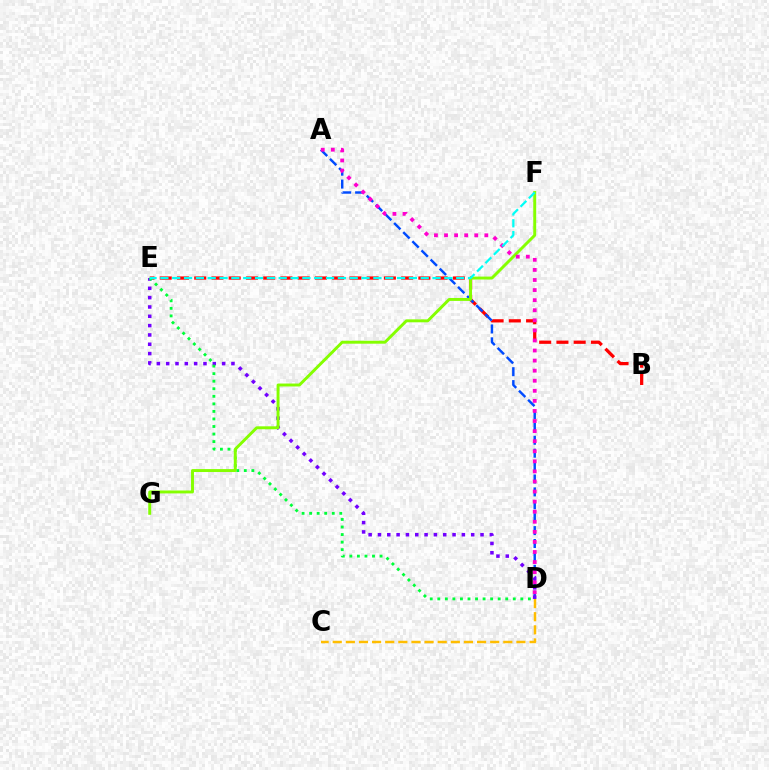{('B', 'E'): [{'color': '#ff0000', 'line_style': 'dashed', 'thickness': 2.34}], ('A', 'D'): [{'color': '#004bff', 'line_style': 'dashed', 'thickness': 1.75}, {'color': '#ff00cf', 'line_style': 'dotted', 'thickness': 2.74}], ('D', 'E'): [{'color': '#7200ff', 'line_style': 'dotted', 'thickness': 2.53}, {'color': '#00ff39', 'line_style': 'dotted', 'thickness': 2.05}], ('F', 'G'): [{'color': '#84ff00', 'line_style': 'solid', 'thickness': 2.11}], ('E', 'F'): [{'color': '#00fff6', 'line_style': 'dashed', 'thickness': 1.61}], ('C', 'D'): [{'color': '#ffbd00', 'line_style': 'dashed', 'thickness': 1.78}]}